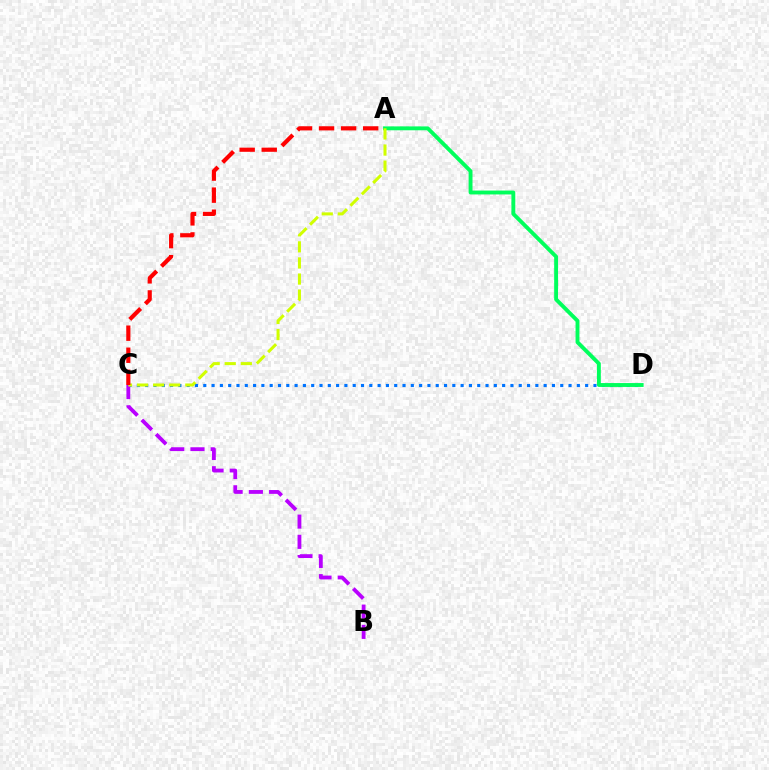{('C', 'D'): [{'color': '#0074ff', 'line_style': 'dotted', 'thickness': 2.26}], ('B', 'C'): [{'color': '#b900ff', 'line_style': 'dashed', 'thickness': 2.75}], ('A', 'D'): [{'color': '#00ff5c', 'line_style': 'solid', 'thickness': 2.8}], ('A', 'C'): [{'color': '#d1ff00', 'line_style': 'dashed', 'thickness': 2.19}, {'color': '#ff0000', 'line_style': 'dashed', 'thickness': 3.0}]}